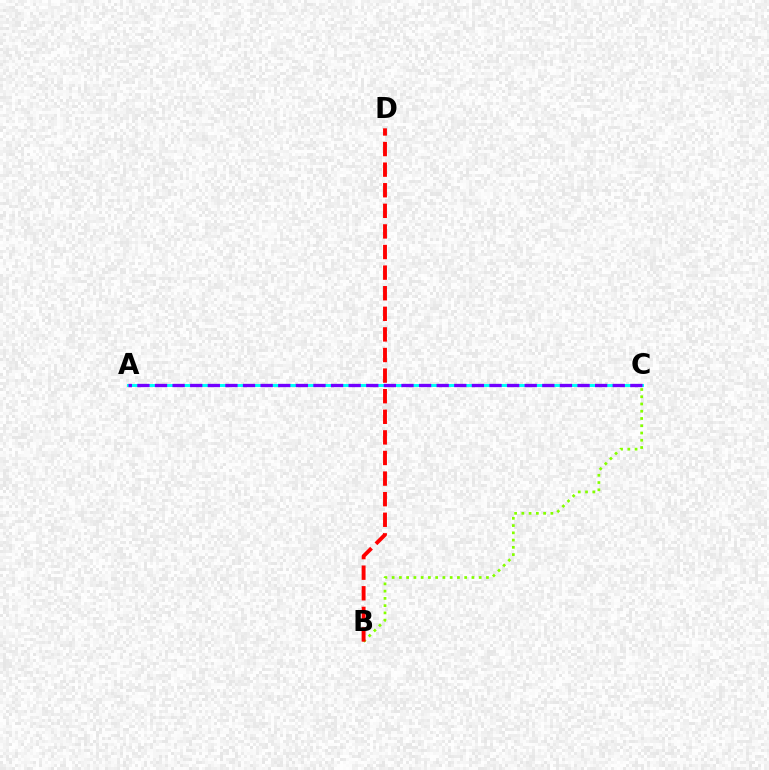{('B', 'C'): [{'color': '#84ff00', 'line_style': 'dotted', 'thickness': 1.97}], ('B', 'D'): [{'color': '#ff0000', 'line_style': 'dashed', 'thickness': 2.8}], ('A', 'C'): [{'color': '#00fff6', 'line_style': 'solid', 'thickness': 2.13}, {'color': '#7200ff', 'line_style': 'dashed', 'thickness': 2.39}]}